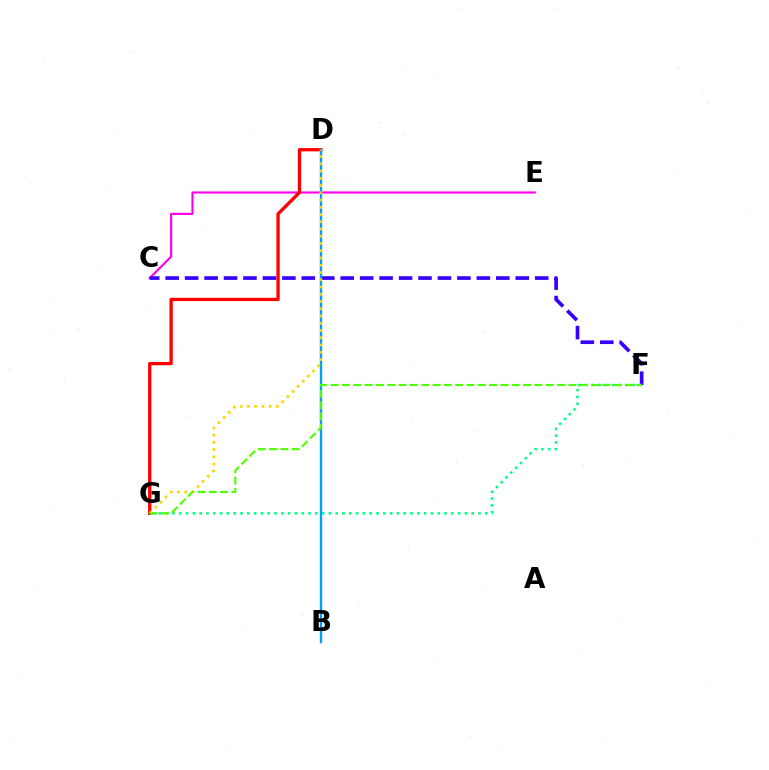{('C', 'E'): [{'color': '#ff00ed', 'line_style': 'solid', 'thickness': 1.56}], ('C', 'F'): [{'color': '#3700ff', 'line_style': 'dashed', 'thickness': 2.64}], ('F', 'G'): [{'color': '#00ff86', 'line_style': 'dotted', 'thickness': 1.85}, {'color': '#4fff00', 'line_style': 'dashed', 'thickness': 1.54}], ('D', 'G'): [{'color': '#ff0000', 'line_style': 'solid', 'thickness': 2.37}, {'color': '#ffd500', 'line_style': 'dotted', 'thickness': 1.97}], ('B', 'D'): [{'color': '#009eff', 'line_style': 'solid', 'thickness': 1.69}]}